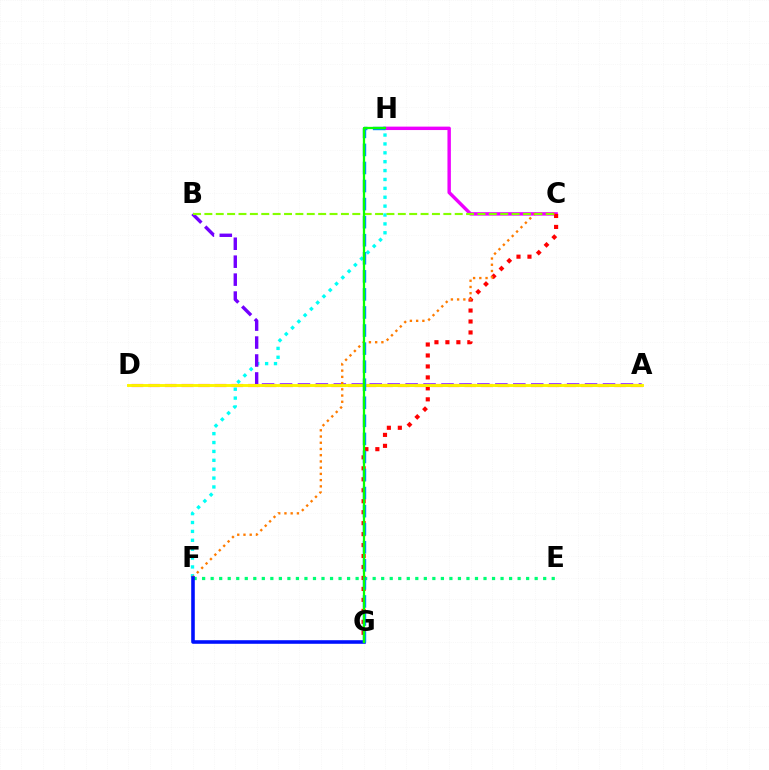{('A', 'D'): [{'color': '#ff0094', 'line_style': 'dashed', 'thickness': 2.26}, {'color': '#fcf500', 'line_style': 'solid', 'thickness': 2.09}], ('F', 'H'): [{'color': '#00fff6', 'line_style': 'dotted', 'thickness': 2.41}], ('C', 'H'): [{'color': '#ee00ff', 'line_style': 'solid', 'thickness': 2.47}], ('E', 'F'): [{'color': '#00ff74', 'line_style': 'dotted', 'thickness': 2.32}], ('C', 'G'): [{'color': '#ff0000', 'line_style': 'dotted', 'thickness': 2.98}], ('A', 'B'): [{'color': '#7200ff', 'line_style': 'dashed', 'thickness': 2.44}], ('C', 'F'): [{'color': '#ff7c00', 'line_style': 'dotted', 'thickness': 1.69}], ('B', 'C'): [{'color': '#84ff00', 'line_style': 'dashed', 'thickness': 1.55}], ('F', 'G'): [{'color': '#0010ff', 'line_style': 'solid', 'thickness': 2.58}], ('G', 'H'): [{'color': '#008cff', 'line_style': 'dashed', 'thickness': 2.45}, {'color': '#08ff00', 'line_style': 'solid', 'thickness': 1.64}]}